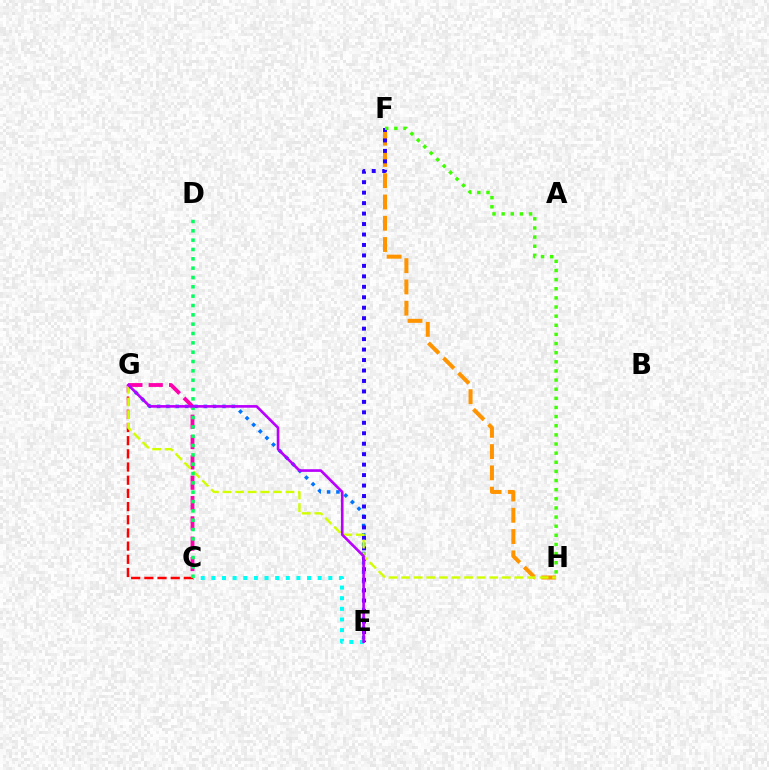{('E', 'G'): [{'color': '#0074ff', 'line_style': 'dotted', 'thickness': 2.54}, {'color': '#b900ff', 'line_style': 'solid', 'thickness': 1.91}], ('F', 'H'): [{'color': '#ff9400', 'line_style': 'dashed', 'thickness': 2.89}, {'color': '#3dff00', 'line_style': 'dotted', 'thickness': 2.48}], ('E', 'F'): [{'color': '#2500ff', 'line_style': 'dotted', 'thickness': 2.84}], ('C', 'G'): [{'color': '#ff00ac', 'line_style': 'dashed', 'thickness': 2.76}, {'color': '#ff0000', 'line_style': 'dashed', 'thickness': 1.79}], ('G', 'H'): [{'color': '#d1ff00', 'line_style': 'dashed', 'thickness': 1.71}], ('C', 'D'): [{'color': '#00ff5c', 'line_style': 'dotted', 'thickness': 2.54}], ('C', 'E'): [{'color': '#00fff6', 'line_style': 'dotted', 'thickness': 2.89}]}